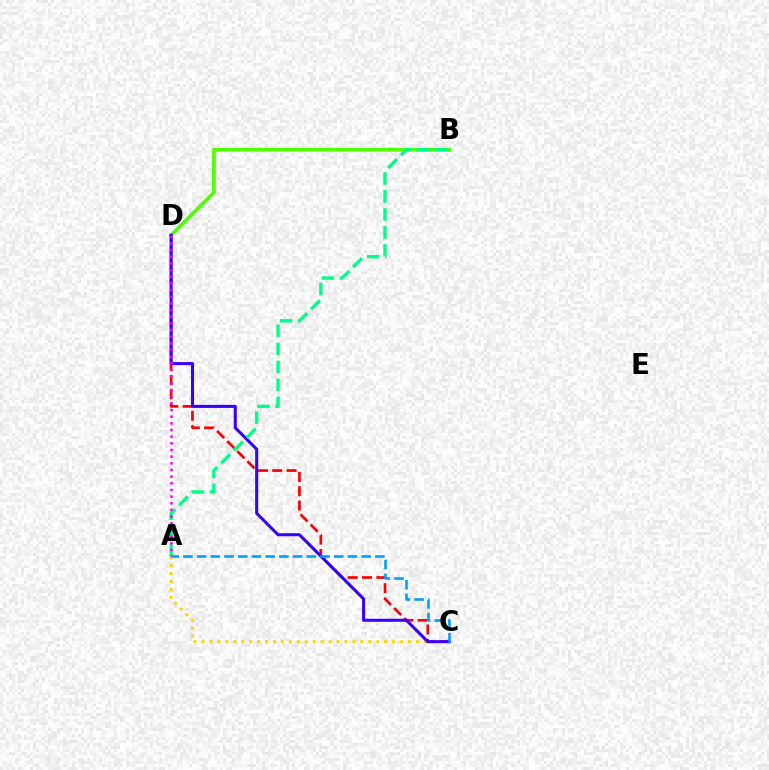{('A', 'C'): [{'color': '#ffd500', 'line_style': 'dotted', 'thickness': 2.16}, {'color': '#009eff', 'line_style': 'dashed', 'thickness': 1.86}], ('B', 'D'): [{'color': '#4fff00', 'line_style': 'solid', 'thickness': 2.66}], ('C', 'D'): [{'color': '#ff0000', 'line_style': 'dashed', 'thickness': 1.94}, {'color': '#3700ff', 'line_style': 'solid', 'thickness': 2.19}], ('A', 'B'): [{'color': '#00ff86', 'line_style': 'dashed', 'thickness': 2.45}], ('A', 'D'): [{'color': '#ff00ed', 'line_style': 'dotted', 'thickness': 1.81}]}